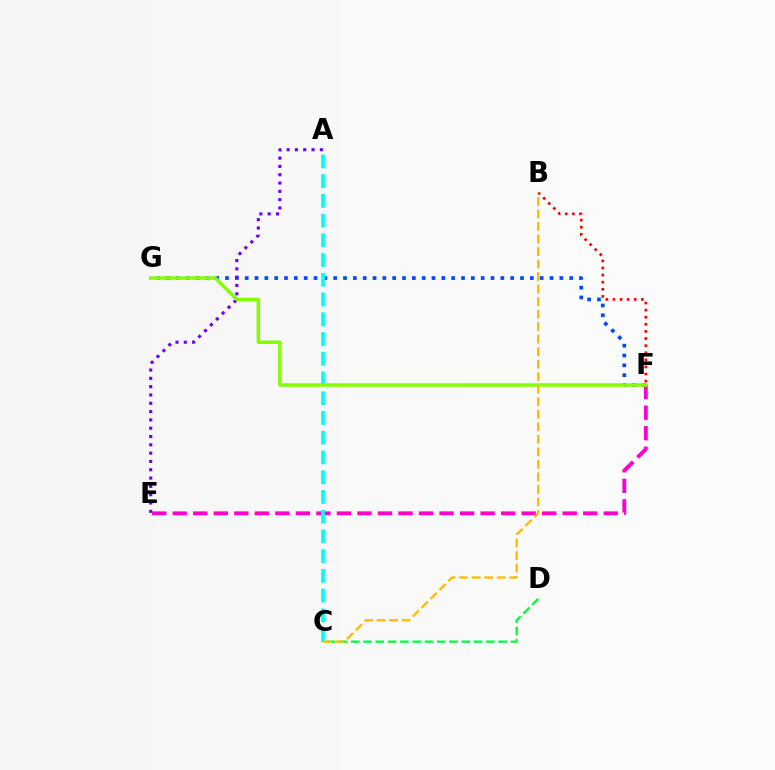{('F', 'G'): [{'color': '#004bff', 'line_style': 'dotted', 'thickness': 2.67}, {'color': '#84ff00', 'line_style': 'solid', 'thickness': 2.53}], ('E', 'F'): [{'color': '#ff00cf', 'line_style': 'dashed', 'thickness': 2.79}], ('C', 'D'): [{'color': '#00ff39', 'line_style': 'dashed', 'thickness': 1.67}], ('B', 'F'): [{'color': '#ff0000', 'line_style': 'dotted', 'thickness': 1.93}], ('A', 'C'): [{'color': '#00fff6', 'line_style': 'dashed', 'thickness': 2.68}], ('A', 'E'): [{'color': '#7200ff', 'line_style': 'dotted', 'thickness': 2.26}], ('B', 'C'): [{'color': '#ffbd00', 'line_style': 'dashed', 'thickness': 1.7}]}